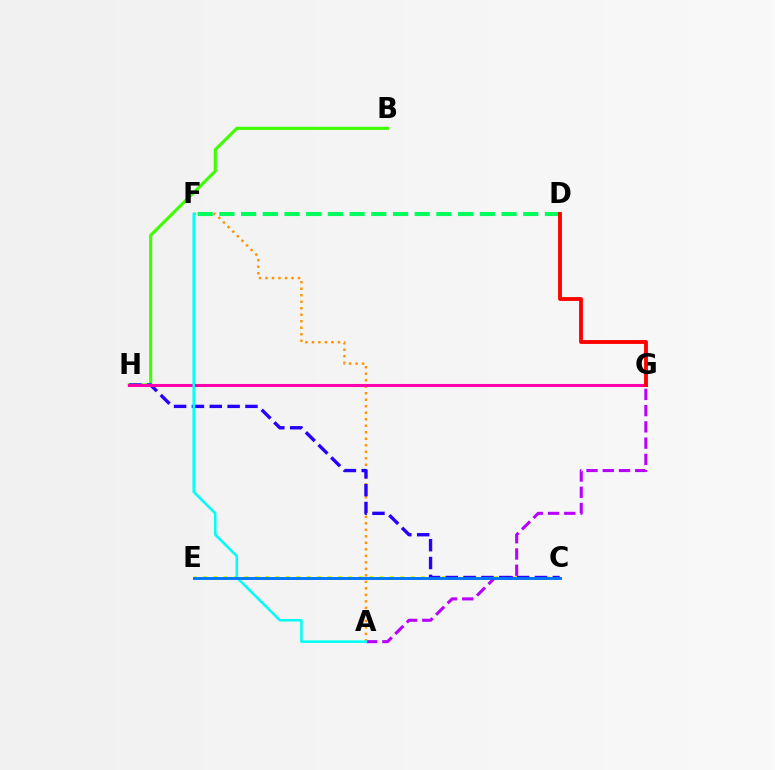{('B', 'H'): [{'color': '#3dff00', 'line_style': 'solid', 'thickness': 2.23}], ('A', 'G'): [{'color': '#b900ff', 'line_style': 'dashed', 'thickness': 2.21}], ('C', 'E'): [{'color': '#d1ff00', 'line_style': 'dotted', 'thickness': 2.82}, {'color': '#0074ff', 'line_style': 'solid', 'thickness': 2.07}], ('A', 'F'): [{'color': '#ff9400', 'line_style': 'dotted', 'thickness': 1.77}, {'color': '#00fff6', 'line_style': 'solid', 'thickness': 1.83}], ('D', 'F'): [{'color': '#00ff5c', 'line_style': 'dashed', 'thickness': 2.95}], ('C', 'H'): [{'color': '#2500ff', 'line_style': 'dashed', 'thickness': 2.42}], ('G', 'H'): [{'color': '#ff00ac', 'line_style': 'solid', 'thickness': 2.2}], ('D', 'G'): [{'color': '#ff0000', 'line_style': 'solid', 'thickness': 2.77}]}